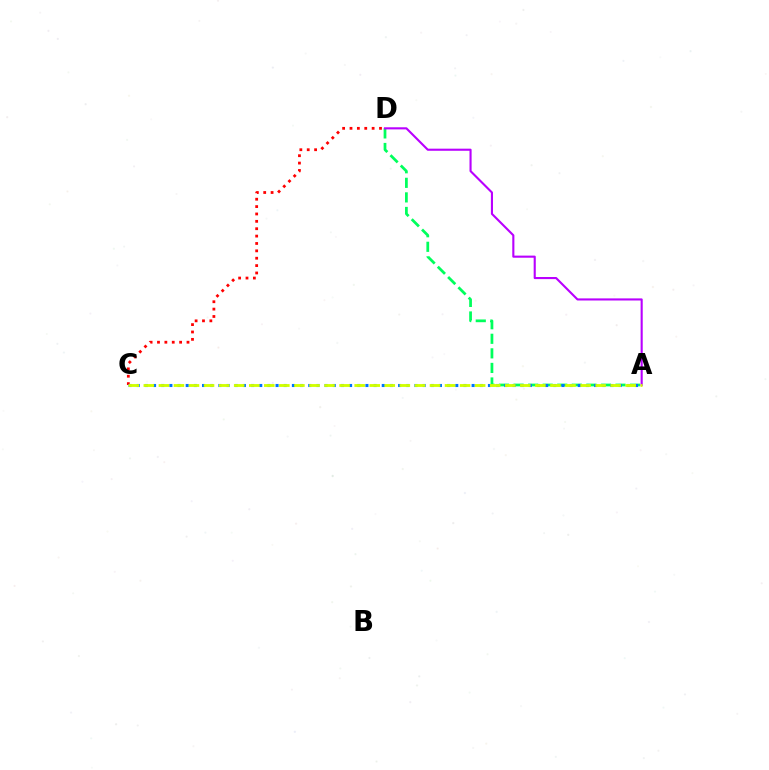{('C', 'D'): [{'color': '#ff0000', 'line_style': 'dotted', 'thickness': 2.0}], ('A', 'D'): [{'color': '#00ff5c', 'line_style': 'dashed', 'thickness': 1.98}, {'color': '#b900ff', 'line_style': 'solid', 'thickness': 1.52}], ('A', 'C'): [{'color': '#0074ff', 'line_style': 'dotted', 'thickness': 2.22}, {'color': '#d1ff00', 'line_style': 'dashed', 'thickness': 2.05}]}